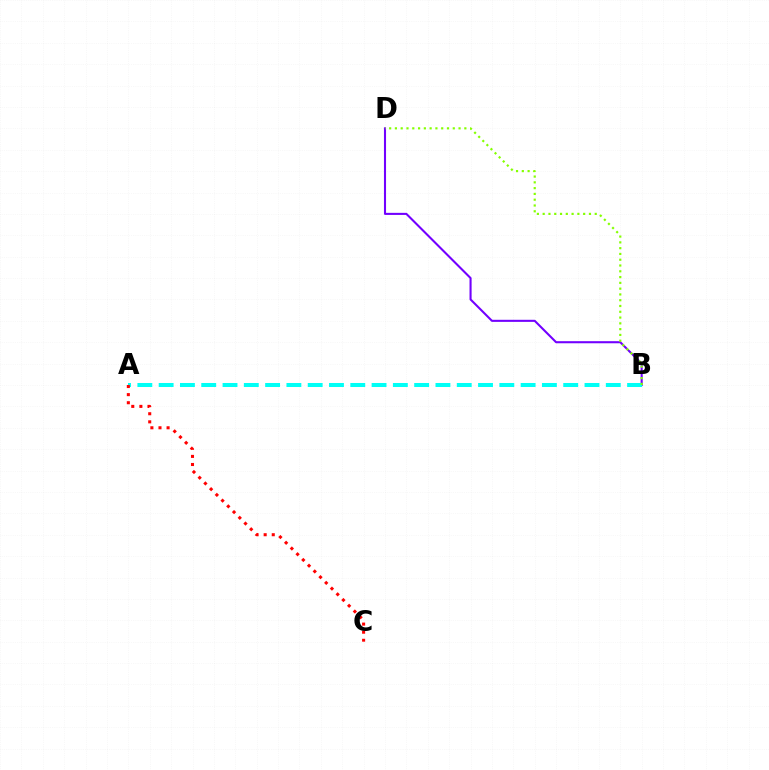{('B', 'D'): [{'color': '#7200ff', 'line_style': 'solid', 'thickness': 1.5}, {'color': '#84ff00', 'line_style': 'dotted', 'thickness': 1.57}], ('A', 'B'): [{'color': '#00fff6', 'line_style': 'dashed', 'thickness': 2.89}], ('A', 'C'): [{'color': '#ff0000', 'line_style': 'dotted', 'thickness': 2.2}]}